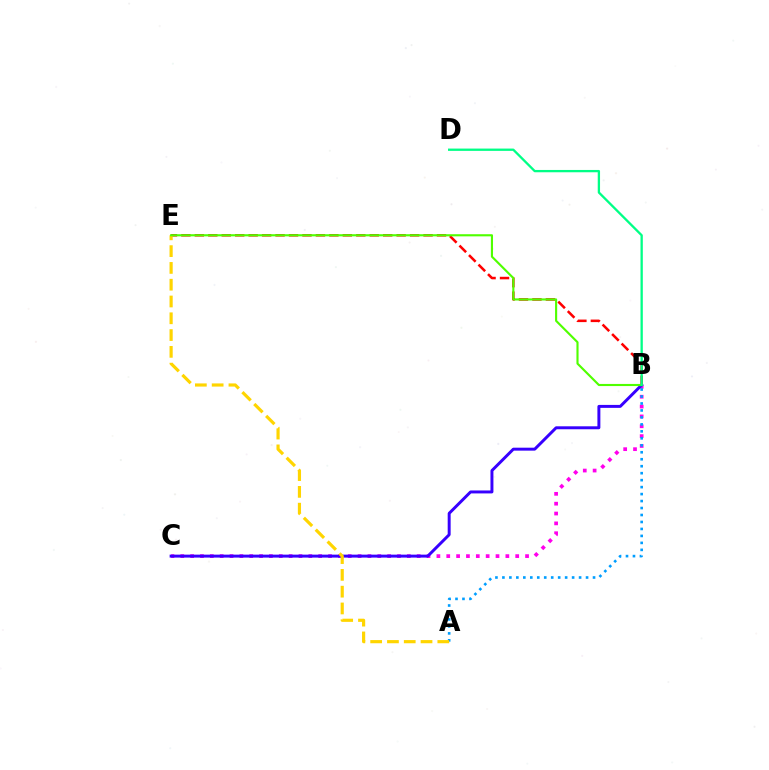{('B', 'C'): [{'color': '#ff00ed', 'line_style': 'dotted', 'thickness': 2.68}, {'color': '#3700ff', 'line_style': 'solid', 'thickness': 2.13}], ('A', 'B'): [{'color': '#009eff', 'line_style': 'dotted', 'thickness': 1.89}], ('B', 'E'): [{'color': '#ff0000', 'line_style': 'dashed', 'thickness': 1.83}, {'color': '#4fff00', 'line_style': 'solid', 'thickness': 1.53}], ('A', 'E'): [{'color': '#ffd500', 'line_style': 'dashed', 'thickness': 2.28}], ('B', 'D'): [{'color': '#00ff86', 'line_style': 'solid', 'thickness': 1.66}]}